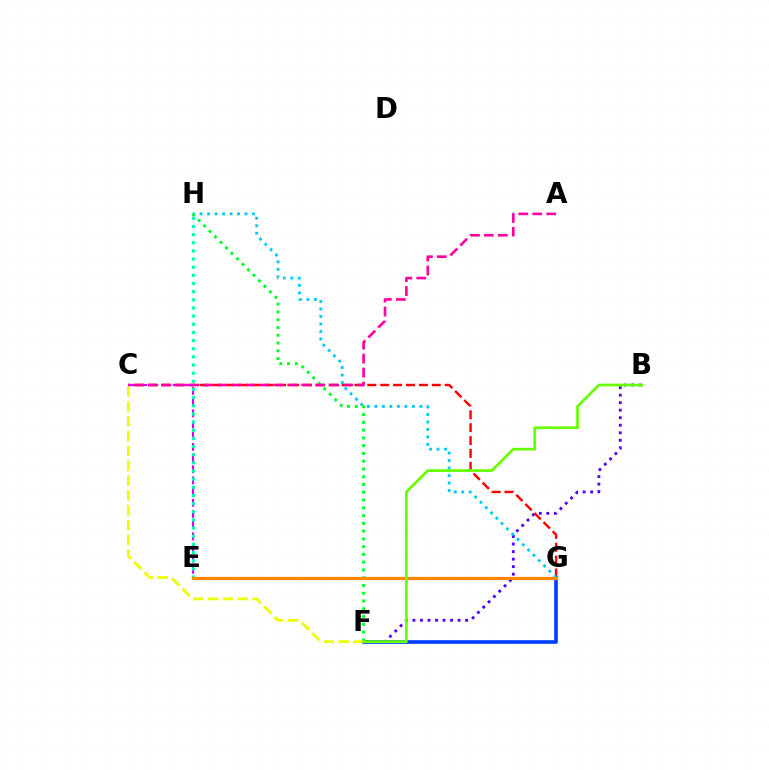{('B', 'F'): [{'color': '#4f00ff', 'line_style': 'dotted', 'thickness': 2.05}, {'color': '#66ff00', 'line_style': 'solid', 'thickness': 1.95}], ('C', 'G'): [{'color': '#ff0000', 'line_style': 'dashed', 'thickness': 1.75}], ('F', 'G'): [{'color': '#003fff', 'line_style': 'solid', 'thickness': 2.63}], ('G', 'H'): [{'color': '#00c7ff', 'line_style': 'dotted', 'thickness': 2.04}], ('C', 'E'): [{'color': '#d600ff', 'line_style': 'dashed', 'thickness': 1.52}], ('F', 'H'): [{'color': '#00ff27', 'line_style': 'dotted', 'thickness': 2.11}], ('A', 'C'): [{'color': '#ff00a0', 'line_style': 'dashed', 'thickness': 1.9}], ('E', 'H'): [{'color': '#00ffaf', 'line_style': 'dotted', 'thickness': 2.21}], ('C', 'F'): [{'color': '#eeff00', 'line_style': 'dashed', 'thickness': 2.01}], ('E', 'G'): [{'color': '#ff8800', 'line_style': 'solid', 'thickness': 2.34}]}